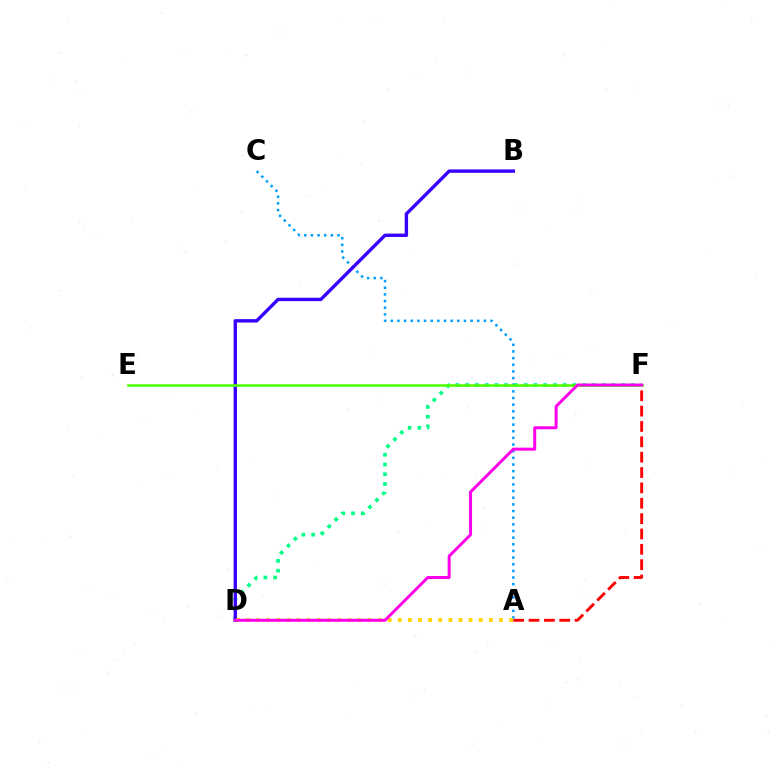{('D', 'F'): [{'color': '#00ff86', 'line_style': 'dotted', 'thickness': 2.65}, {'color': '#ff00ed', 'line_style': 'solid', 'thickness': 2.15}], ('A', 'C'): [{'color': '#009eff', 'line_style': 'dotted', 'thickness': 1.81}], ('B', 'D'): [{'color': '#3700ff', 'line_style': 'solid', 'thickness': 2.44}], ('E', 'F'): [{'color': '#4fff00', 'line_style': 'solid', 'thickness': 1.86}], ('A', 'F'): [{'color': '#ff0000', 'line_style': 'dashed', 'thickness': 2.09}], ('A', 'D'): [{'color': '#ffd500', 'line_style': 'dotted', 'thickness': 2.75}]}